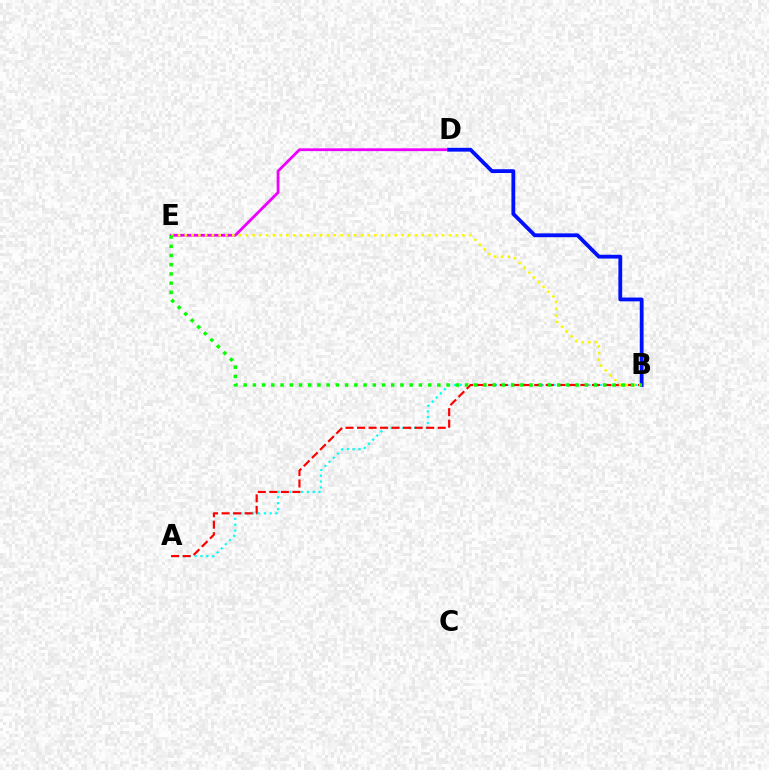{('A', 'B'): [{'color': '#00fff6', 'line_style': 'dotted', 'thickness': 1.59}, {'color': '#ff0000', 'line_style': 'dashed', 'thickness': 1.57}], ('D', 'E'): [{'color': '#ee00ff', 'line_style': 'solid', 'thickness': 2.02}], ('B', 'D'): [{'color': '#0010ff', 'line_style': 'solid', 'thickness': 2.74}], ('B', 'E'): [{'color': '#fcf500', 'line_style': 'dotted', 'thickness': 1.84}, {'color': '#08ff00', 'line_style': 'dotted', 'thickness': 2.51}]}